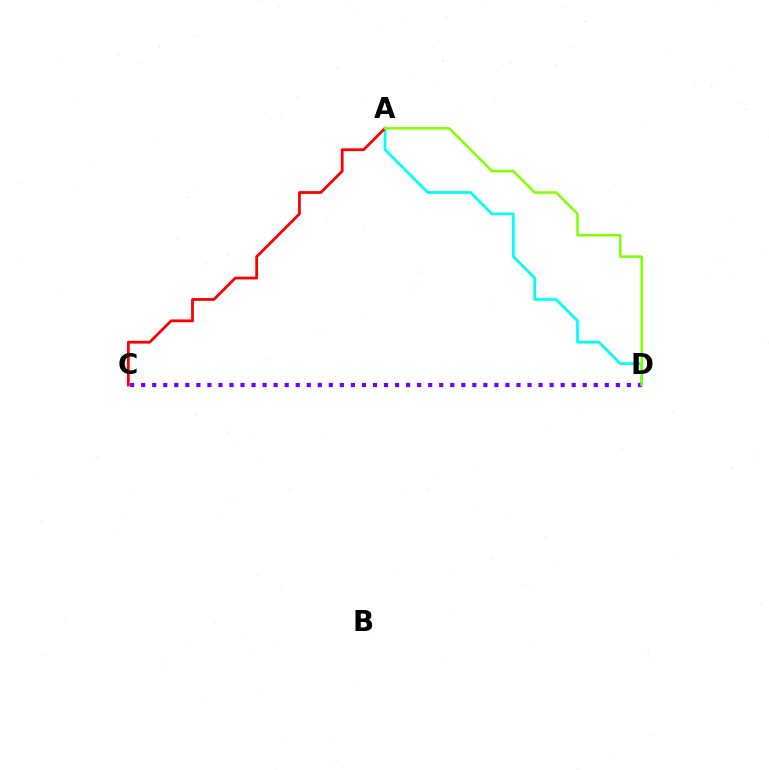{('A', 'D'): [{'color': '#00fff6', 'line_style': 'solid', 'thickness': 1.97}, {'color': '#84ff00', 'line_style': 'solid', 'thickness': 1.82}], ('A', 'C'): [{'color': '#ff0000', 'line_style': 'solid', 'thickness': 2.01}], ('C', 'D'): [{'color': '#7200ff', 'line_style': 'dotted', 'thickness': 3.0}]}